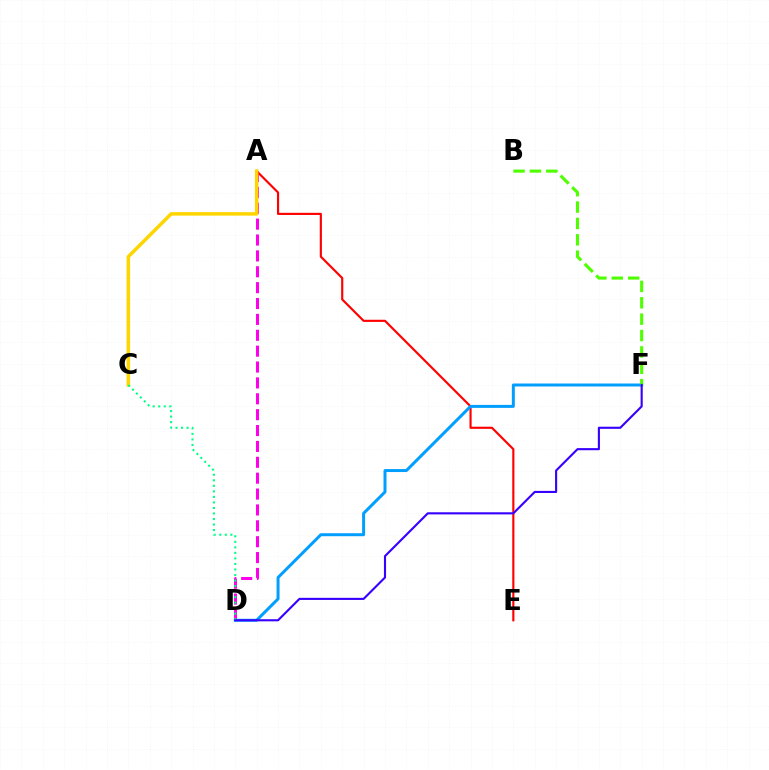{('A', 'D'): [{'color': '#ff00ed', 'line_style': 'dashed', 'thickness': 2.16}], ('A', 'E'): [{'color': '#ff0000', 'line_style': 'solid', 'thickness': 1.54}], ('D', 'F'): [{'color': '#009eff', 'line_style': 'solid', 'thickness': 2.14}, {'color': '#3700ff', 'line_style': 'solid', 'thickness': 1.52}], ('A', 'C'): [{'color': '#ffd500', 'line_style': 'solid', 'thickness': 2.51}], ('B', 'F'): [{'color': '#4fff00', 'line_style': 'dashed', 'thickness': 2.22}], ('C', 'D'): [{'color': '#00ff86', 'line_style': 'dotted', 'thickness': 1.5}]}